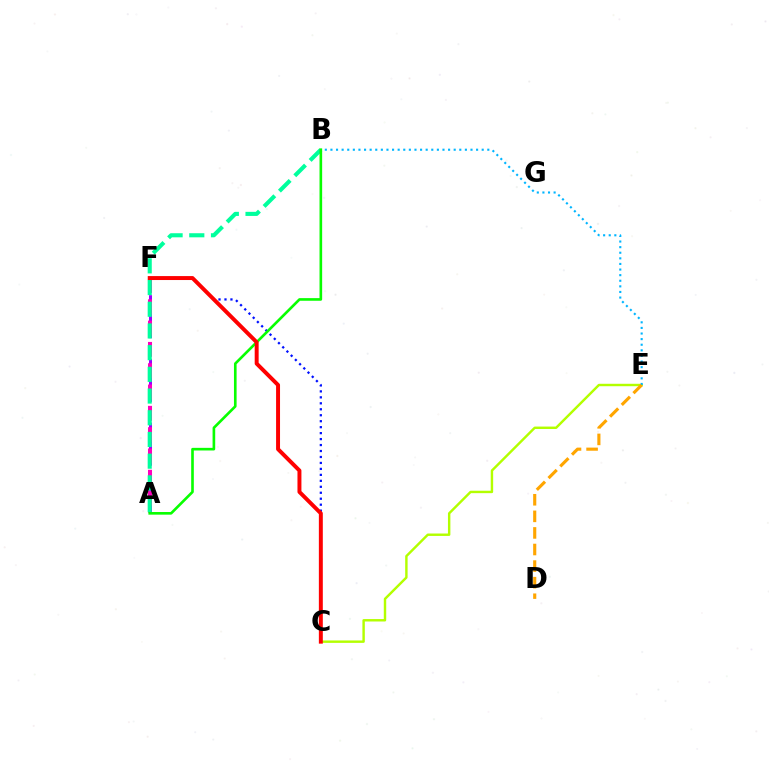{('C', 'E'): [{'color': '#b3ff00', 'line_style': 'solid', 'thickness': 1.75}], ('B', 'E'): [{'color': '#00b5ff', 'line_style': 'dotted', 'thickness': 1.52}], ('C', 'F'): [{'color': '#0010ff', 'line_style': 'dotted', 'thickness': 1.62}, {'color': '#ff0000', 'line_style': 'solid', 'thickness': 2.85}], ('D', 'E'): [{'color': '#ffa500', 'line_style': 'dashed', 'thickness': 2.25}], ('A', 'F'): [{'color': '#9b00ff', 'line_style': 'dashed', 'thickness': 2.17}, {'color': '#ff00bd', 'line_style': 'dashed', 'thickness': 2.89}], ('A', 'B'): [{'color': '#00ff9d', 'line_style': 'dashed', 'thickness': 2.95}, {'color': '#08ff00', 'line_style': 'solid', 'thickness': 1.9}]}